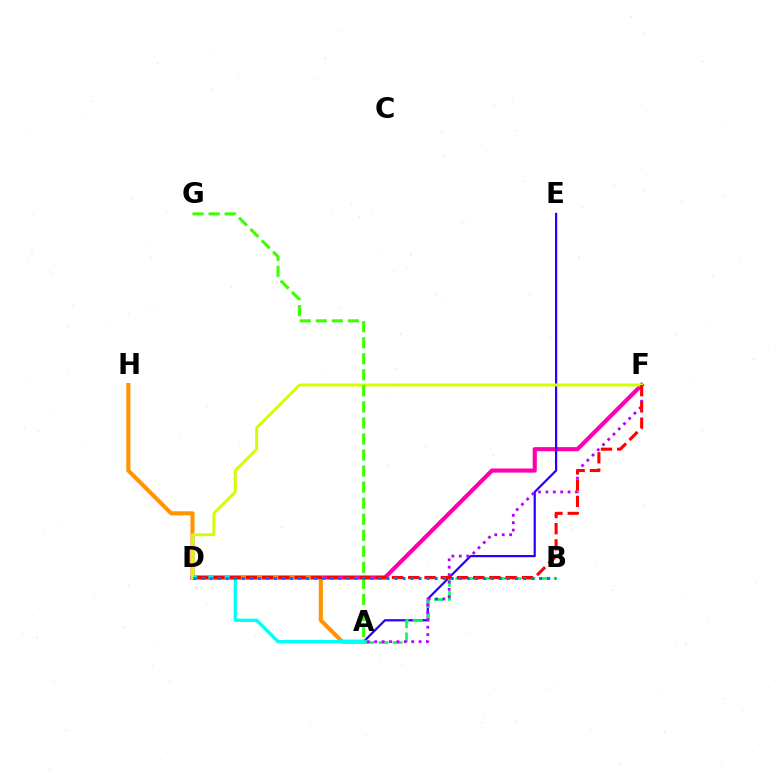{('D', 'F'): [{'color': '#ff00ac', 'line_style': 'solid', 'thickness': 2.97}, {'color': '#d1ff00', 'line_style': 'solid', 'thickness': 2.1}, {'color': '#ff0000', 'line_style': 'dashed', 'thickness': 2.21}], ('A', 'E'): [{'color': '#2500ff', 'line_style': 'solid', 'thickness': 1.58}], ('A', 'H'): [{'color': '#ff9400', 'line_style': 'solid', 'thickness': 2.94}], ('A', 'B'): [{'color': '#00ff5c', 'line_style': 'dashed', 'thickness': 1.91}], ('A', 'F'): [{'color': '#b900ff', 'line_style': 'dotted', 'thickness': 2.01}], ('A', 'D'): [{'color': '#00fff6', 'line_style': 'solid', 'thickness': 2.39}], ('A', 'G'): [{'color': '#3dff00', 'line_style': 'dashed', 'thickness': 2.18}], ('B', 'D'): [{'color': '#0074ff', 'line_style': 'dotted', 'thickness': 2.18}]}